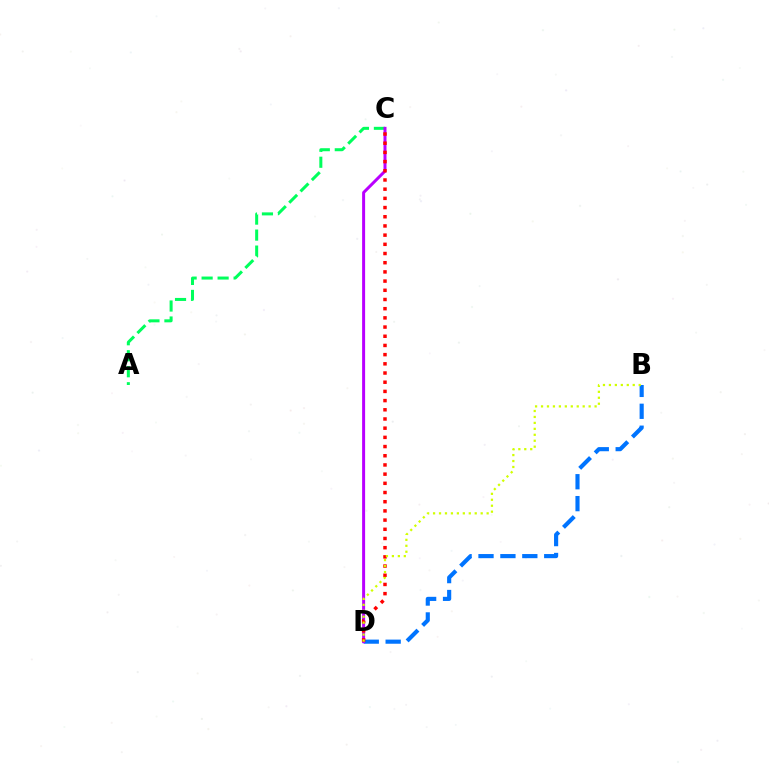{('B', 'D'): [{'color': '#0074ff', 'line_style': 'dashed', 'thickness': 2.98}, {'color': '#d1ff00', 'line_style': 'dotted', 'thickness': 1.62}], ('A', 'C'): [{'color': '#00ff5c', 'line_style': 'dashed', 'thickness': 2.17}], ('C', 'D'): [{'color': '#b900ff', 'line_style': 'solid', 'thickness': 2.15}, {'color': '#ff0000', 'line_style': 'dotted', 'thickness': 2.5}]}